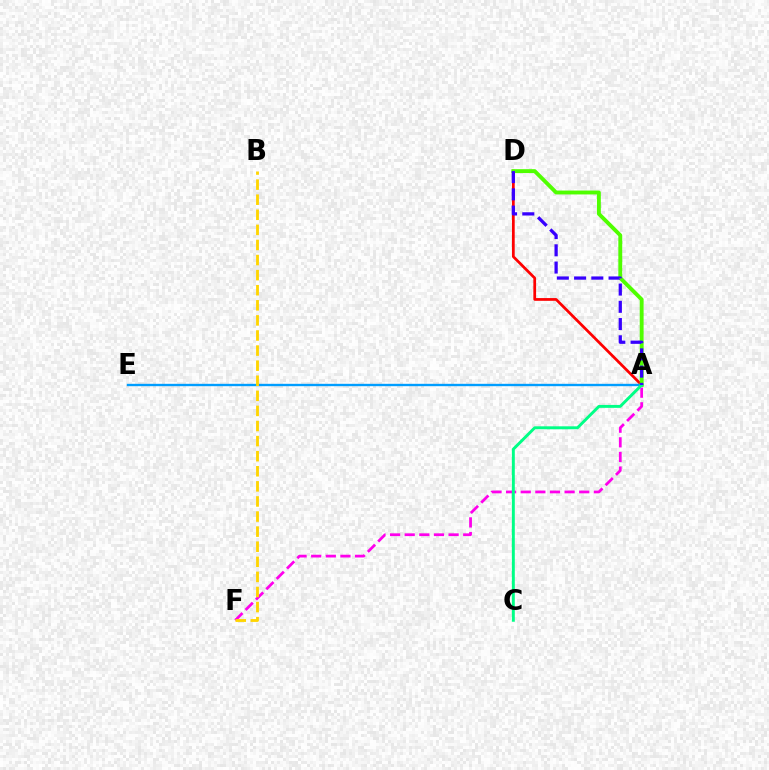{('A', 'D'): [{'color': '#ff0000', 'line_style': 'solid', 'thickness': 1.98}, {'color': '#4fff00', 'line_style': 'solid', 'thickness': 2.79}, {'color': '#3700ff', 'line_style': 'dashed', 'thickness': 2.34}], ('A', 'F'): [{'color': '#ff00ed', 'line_style': 'dashed', 'thickness': 1.99}], ('A', 'E'): [{'color': '#009eff', 'line_style': 'solid', 'thickness': 1.7}], ('B', 'F'): [{'color': '#ffd500', 'line_style': 'dashed', 'thickness': 2.05}], ('A', 'C'): [{'color': '#00ff86', 'line_style': 'solid', 'thickness': 2.11}]}